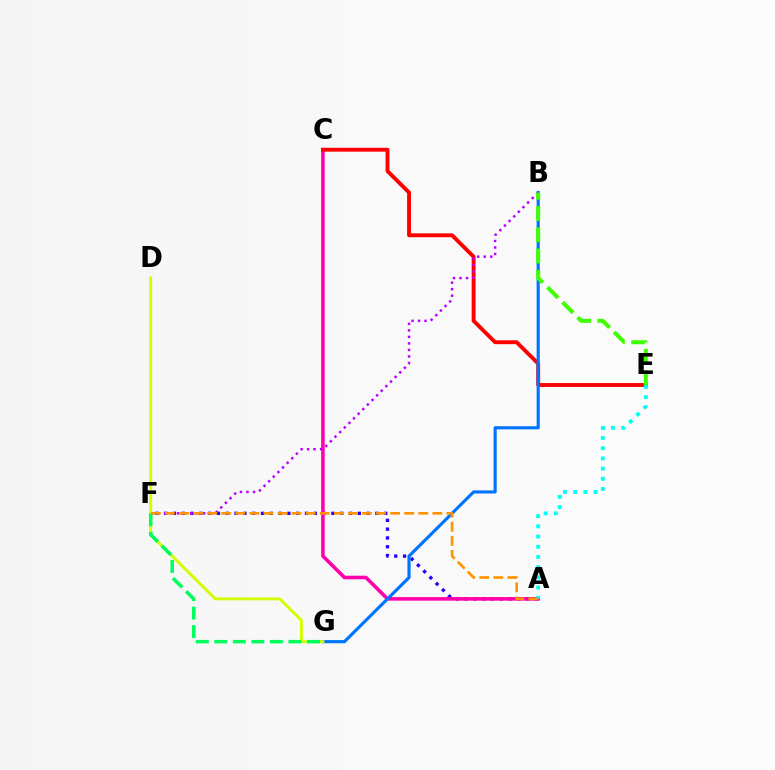{('A', 'F'): [{'color': '#2500ff', 'line_style': 'dotted', 'thickness': 2.39}, {'color': '#ff9400', 'line_style': 'dashed', 'thickness': 1.91}], ('A', 'C'): [{'color': '#ff00ac', 'line_style': 'solid', 'thickness': 2.57}], ('C', 'E'): [{'color': '#ff0000', 'line_style': 'solid', 'thickness': 2.79}], ('A', 'E'): [{'color': '#00fff6', 'line_style': 'dotted', 'thickness': 2.77}], ('B', 'G'): [{'color': '#0074ff', 'line_style': 'solid', 'thickness': 2.27}], ('B', 'F'): [{'color': '#b900ff', 'line_style': 'dotted', 'thickness': 1.77}], ('D', 'G'): [{'color': '#d1ff00', 'line_style': 'solid', 'thickness': 2.11}], ('F', 'G'): [{'color': '#00ff5c', 'line_style': 'dashed', 'thickness': 2.52}], ('B', 'E'): [{'color': '#3dff00', 'line_style': 'dashed', 'thickness': 2.89}]}